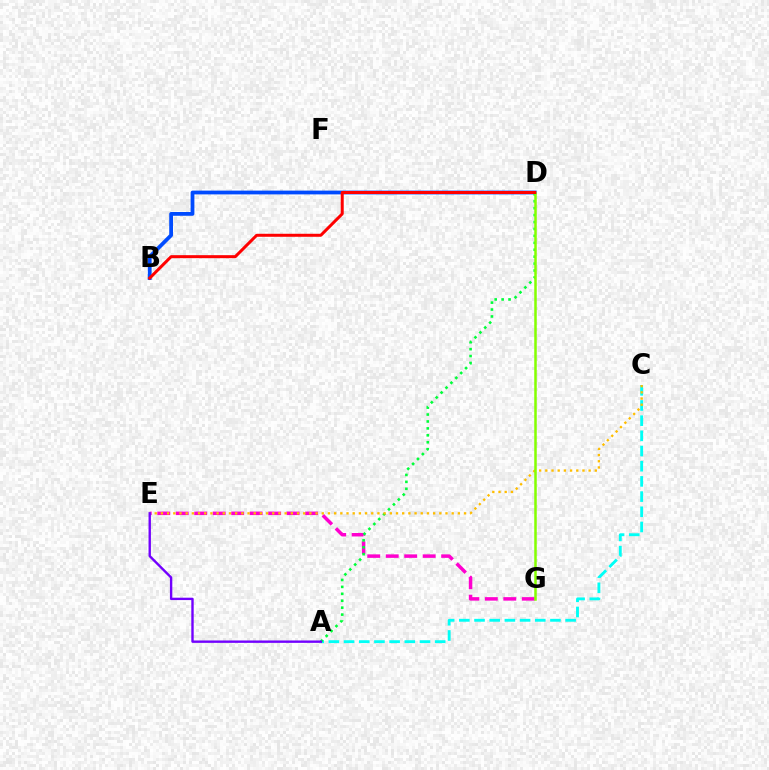{('B', 'D'): [{'color': '#004bff', 'line_style': 'solid', 'thickness': 2.72}, {'color': '#ff0000', 'line_style': 'solid', 'thickness': 2.16}], ('A', 'C'): [{'color': '#00fff6', 'line_style': 'dashed', 'thickness': 2.06}], ('E', 'G'): [{'color': '#ff00cf', 'line_style': 'dashed', 'thickness': 2.51}], ('A', 'D'): [{'color': '#00ff39', 'line_style': 'dotted', 'thickness': 1.88}], ('C', 'E'): [{'color': '#ffbd00', 'line_style': 'dotted', 'thickness': 1.68}], ('A', 'E'): [{'color': '#7200ff', 'line_style': 'solid', 'thickness': 1.71}], ('D', 'G'): [{'color': '#84ff00', 'line_style': 'solid', 'thickness': 1.8}]}